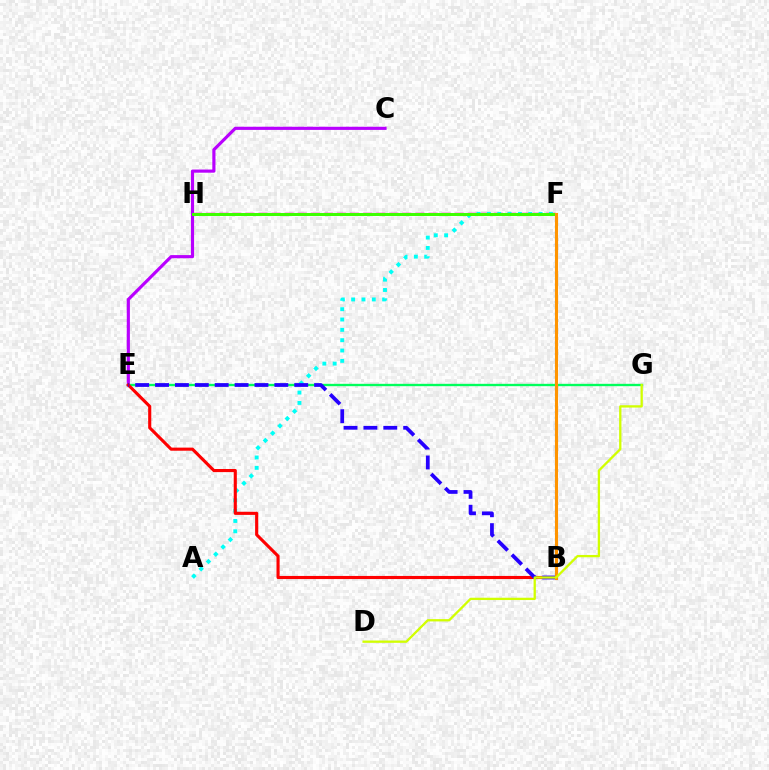{('B', 'F'): [{'color': '#0074ff', 'line_style': 'dotted', 'thickness': 1.57}, {'color': '#ff9400', 'line_style': 'solid', 'thickness': 2.22}], ('F', 'H'): [{'color': '#ff00ac', 'line_style': 'dashed', 'thickness': 1.78}, {'color': '#3dff00', 'line_style': 'solid', 'thickness': 2.16}], ('C', 'E'): [{'color': '#b900ff', 'line_style': 'solid', 'thickness': 2.27}], ('E', 'G'): [{'color': '#00ff5c', 'line_style': 'solid', 'thickness': 1.69}], ('A', 'F'): [{'color': '#00fff6', 'line_style': 'dotted', 'thickness': 2.81}], ('B', 'E'): [{'color': '#ff0000', 'line_style': 'solid', 'thickness': 2.24}, {'color': '#2500ff', 'line_style': 'dashed', 'thickness': 2.7}], ('D', 'G'): [{'color': '#d1ff00', 'line_style': 'solid', 'thickness': 1.66}]}